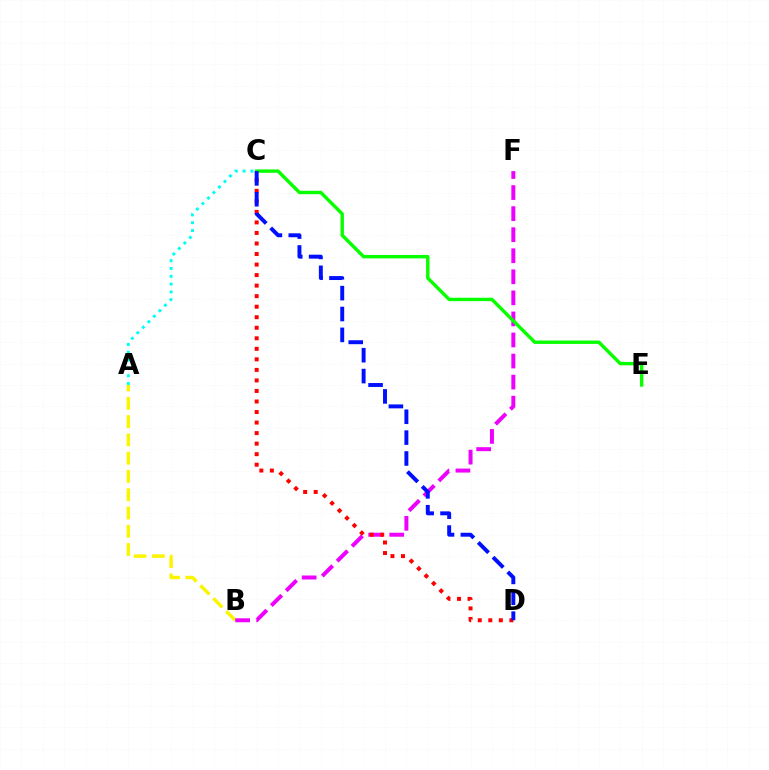{('A', 'B'): [{'color': '#fcf500', 'line_style': 'dashed', 'thickness': 2.48}], ('B', 'F'): [{'color': '#ee00ff', 'line_style': 'dashed', 'thickness': 2.86}], ('A', 'C'): [{'color': '#00fff6', 'line_style': 'dotted', 'thickness': 2.12}], ('C', 'D'): [{'color': '#ff0000', 'line_style': 'dotted', 'thickness': 2.86}, {'color': '#0010ff', 'line_style': 'dashed', 'thickness': 2.83}], ('C', 'E'): [{'color': '#08ff00', 'line_style': 'solid', 'thickness': 2.45}]}